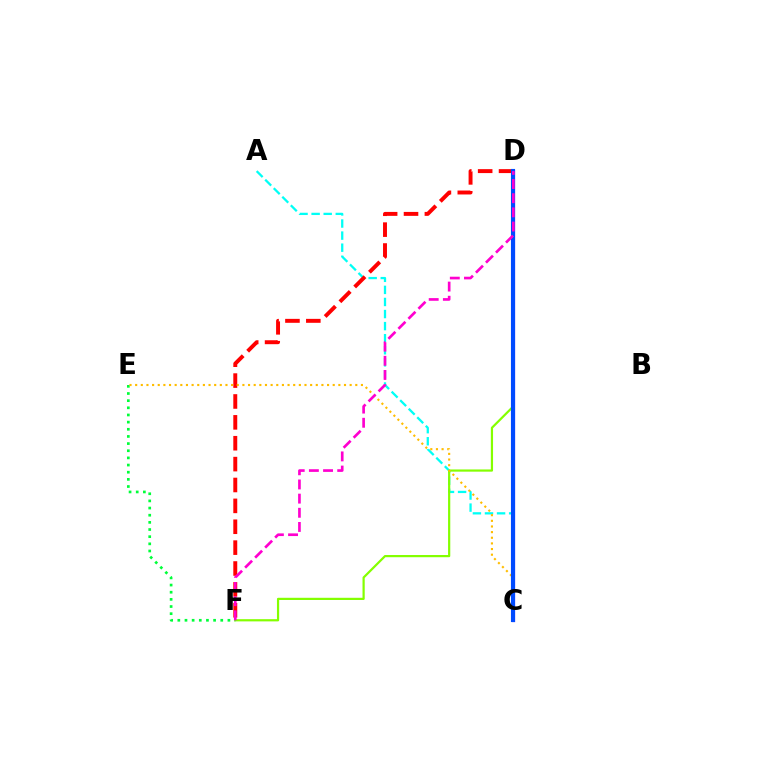{('C', 'D'): [{'color': '#7200ff', 'line_style': 'solid', 'thickness': 2.28}, {'color': '#004bff', 'line_style': 'solid', 'thickness': 2.96}], ('A', 'C'): [{'color': '#00fff6', 'line_style': 'dashed', 'thickness': 1.64}], ('D', 'F'): [{'color': '#84ff00', 'line_style': 'solid', 'thickness': 1.59}, {'color': '#ff0000', 'line_style': 'dashed', 'thickness': 2.84}, {'color': '#ff00cf', 'line_style': 'dashed', 'thickness': 1.92}], ('E', 'F'): [{'color': '#00ff39', 'line_style': 'dotted', 'thickness': 1.94}], ('C', 'E'): [{'color': '#ffbd00', 'line_style': 'dotted', 'thickness': 1.53}]}